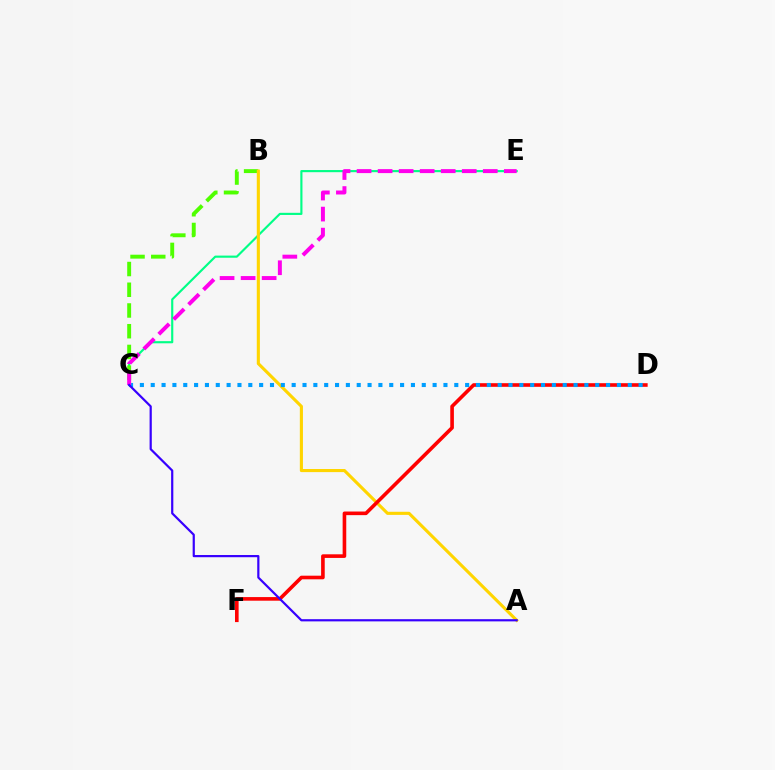{('C', 'E'): [{'color': '#00ff86', 'line_style': 'solid', 'thickness': 1.55}, {'color': '#ff00ed', 'line_style': 'dashed', 'thickness': 2.86}], ('B', 'C'): [{'color': '#4fff00', 'line_style': 'dashed', 'thickness': 2.82}], ('A', 'B'): [{'color': '#ffd500', 'line_style': 'solid', 'thickness': 2.24}], ('D', 'F'): [{'color': '#ff0000', 'line_style': 'solid', 'thickness': 2.6}], ('C', 'D'): [{'color': '#009eff', 'line_style': 'dotted', 'thickness': 2.95}], ('A', 'C'): [{'color': '#3700ff', 'line_style': 'solid', 'thickness': 1.58}]}